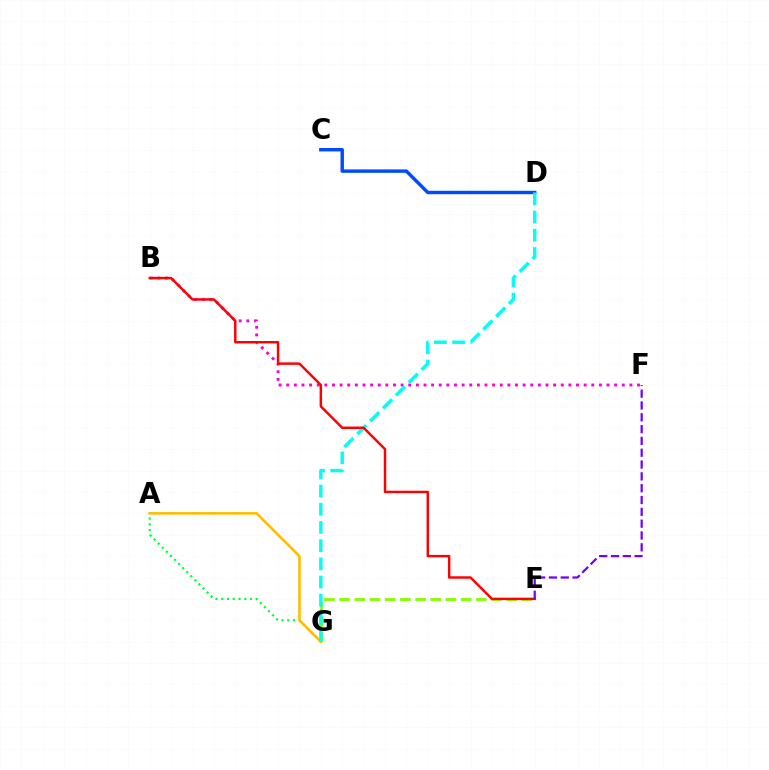{('B', 'F'): [{'color': '#ff00cf', 'line_style': 'dotted', 'thickness': 2.07}], ('E', 'G'): [{'color': '#84ff00', 'line_style': 'dashed', 'thickness': 2.06}], ('A', 'G'): [{'color': '#00ff39', 'line_style': 'dotted', 'thickness': 1.57}, {'color': '#ffbd00', 'line_style': 'solid', 'thickness': 1.87}], ('C', 'D'): [{'color': '#004bff', 'line_style': 'solid', 'thickness': 2.47}], ('D', 'G'): [{'color': '#00fff6', 'line_style': 'dashed', 'thickness': 2.47}], ('B', 'E'): [{'color': '#ff0000', 'line_style': 'solid', 'thickness': 1.76}], ('E', 'F'): [{'color': '#7200ff', 'line_style': 'dashed', 'thickness': 1.61}]}